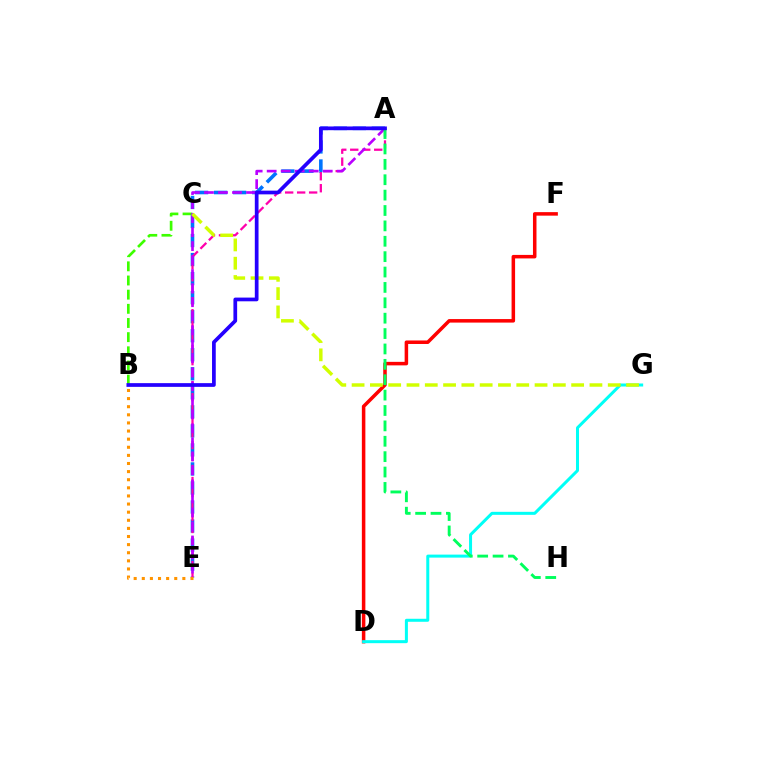{('D', 'F'): [{'color': '#ff0000', 'line_style': 'solid', 'thickness': 2.53}], ('B', 'C'): [{'color': '#3dff00', 'line_style': 'dashed', 'thickness': 1.92}], ('A', 'E'): [{'color': '#0074ff', 'line_style': 'dashed', 'thickness': 2.59}, {'color': '#ff00ac', 'line_style': 'dashed', 'thickness': 1.63}, {'color': '#b900ff', 'line_style': 'dashed', 'thickness': 1.9}], ('D', 'G'): [{'color': '#00fff6', 'line_style': 'solid', 'thickness': 2.17}], ('C', 'G'): [{'color': '#d1ff00', 'line_style': 'dashed', 'thickness': 2.49}], ('A', 'H'): [{'color': '#00ff5c', 'line_style': 'dashed', 'thickness': 2.09}], ('B', 'E'): [{'color': '#ff9400', 'line_style': 'dotted', 'thickness': 2.2}], ('A', 'B'): [{'color': '#2500ff', 'line_style': 'solid', 'thickness': 2.68}]}